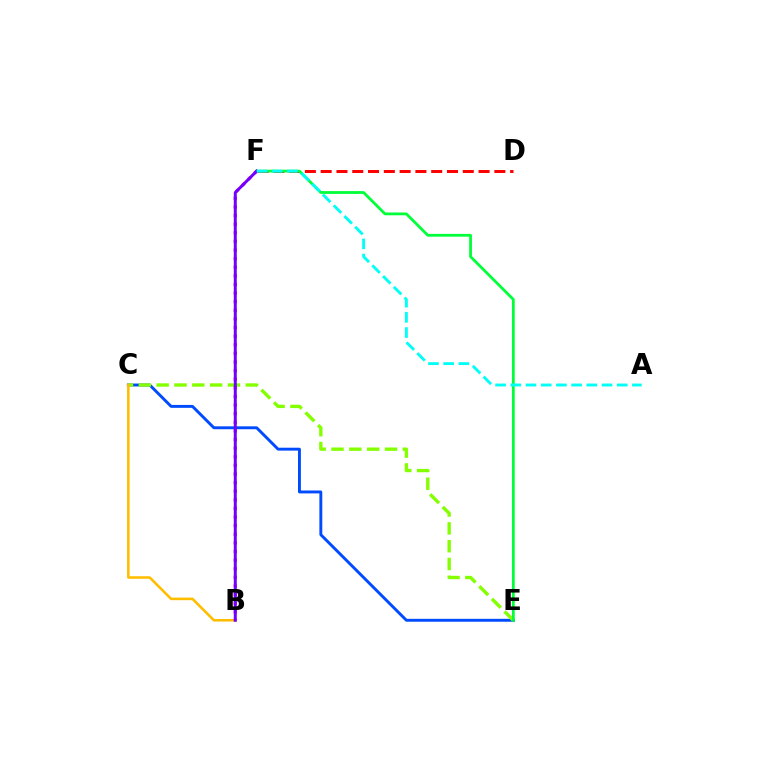{('C', 'E'): [{'color': '#004bff', 'line_style': 'solid', 'thickness': 2.1}, {'color': '#84ff00', 'line_style': 'dashed', 'thickness': 2.42}], ('D', 'F'): [{'color': '#ff0000', 'line_style': 'dashed', 'thickness': 2.15}], ('B', 'C'): [{'color': '#ffbd00', 'line_style': 'solid', 'thickness': 1.85}], ('E', 'F'): [{'color': '#00ff39', 'line_style': 'solid', 'thickness': 2.0}], ('B', 'F'): [{'color': '#ff00cf', 'line_style': 'dotted', 'thickness': 2.34}, {'color': '#7200ff', 'line_style': 'solid', 'thickness': 2.14}], ('A', 'F'): [{'color': '#00fff6', 'line_style': 'dashed', 'thickness': 2.06}]}